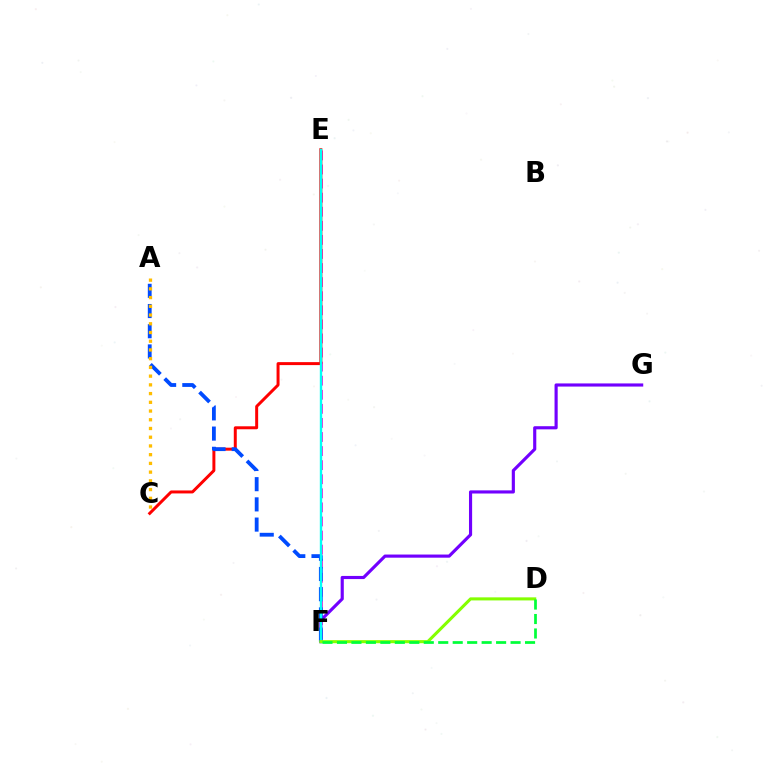{('E', 'F'): [{'color': '#ff00cf', 'line_style': 'dashed', 'thickness': 1.91}, {'color': '#00fff6', 'line_style': 'solid', 'thickness': 1.7}], ('C', 'E'): [{'color': '#ff0000', 'line_style': 'solid', 'thickness': 2.14}], ('F', 'G'): [{'color': '#7200ff', 'line_style': 'solid', 'thickness': 2.26}], ('A', 'F'): [{'color': '#004bff', 'line_style': 'dashed', 'thickness': 2.75}], ('D', 'F'): [{'color': '#84ff00', 'line_style': 'solid', 'thickness': 2.21}, {'color': '#00ff39', 'line_style': 'dashed', 'thickness': 1.97}], ('A', 'C'): [{'color': '#ffbd00', 'line_style': 'dotted', 'thickness': 2.37}]}